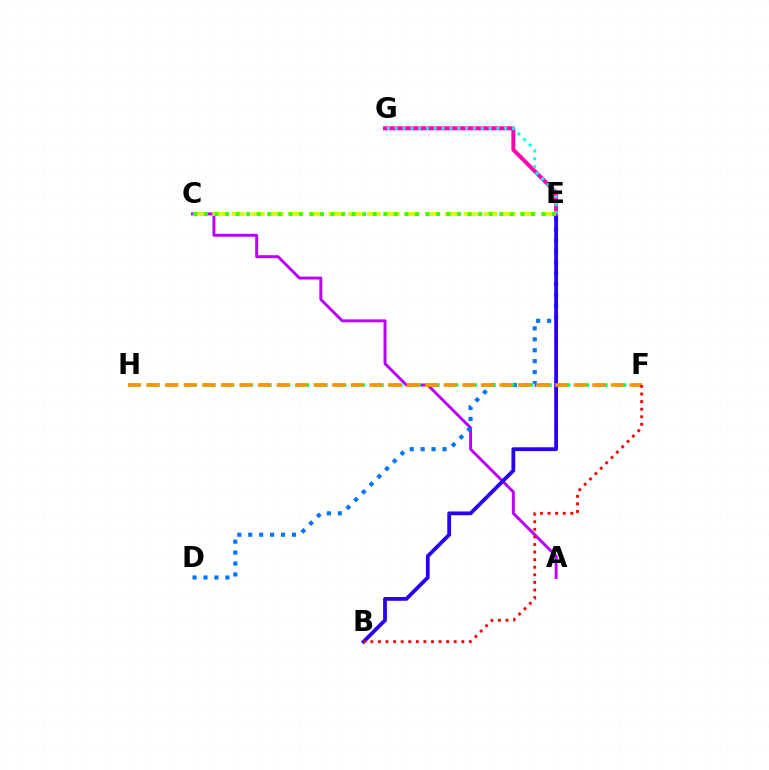{('A', 'C'): [{'color': '#b900ff', 'line_style': 'solid', 'thickness': 2.11}], ('D', 'E'): [{'color': '#0074ff', 'line_style': 'dotted', 'thickness': 2.97}], ('F', 'H'): [{'color': '#00ff5c', 'line_style': 'dashed', 'thickness': 2.54}, {'color': '#ff9400', 'line_style': 'dashed', 'thickness': 2.52}], ('B', 'E'): [{'color': '#2500ff', 'line_style': 'solid', 'thickness': 2.72}], ('E', 'G'): [{'color': '#ff00ac', 'line_style': 'solid', 'thickness': 2.85}, {'color': '#00fff6', 'line_style': 'dotted', 'thickness': 2.12}], ('B', 'F'): [{'color': '#ff0000', 'line_style': 'dotted', 'thickness': 2.06}], ('C', 'E'): [{'color': '#d1ff00', 'line_style': 'dashed', 'thickness': 2.63}, {'color': '#3dff00', 'line_style': 'dotted', 'thickness': 2.87}]}